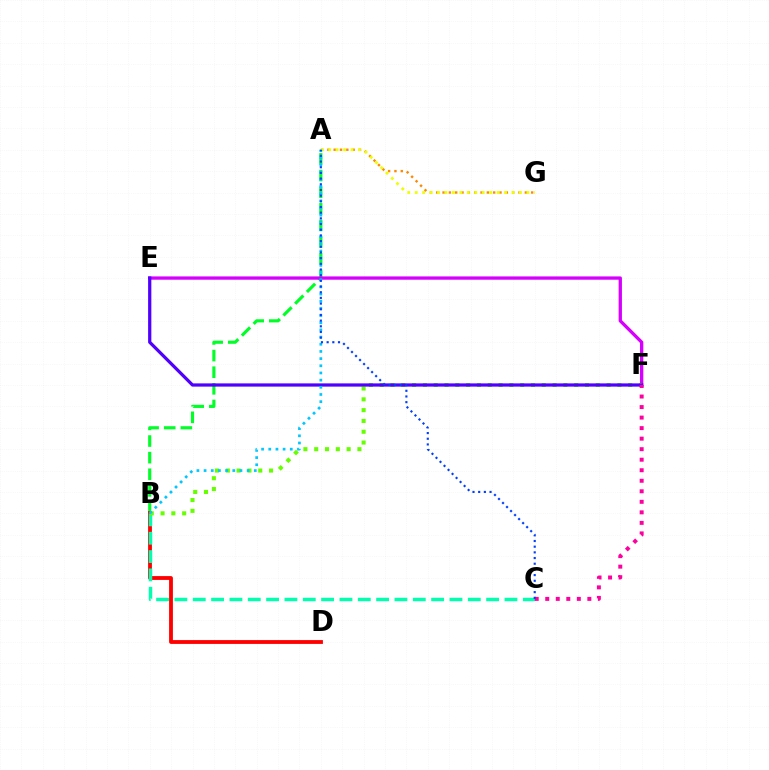{('A', 'B'): [{'color': '#00ff27', 'line_style': 'dashed', 'thickness': 2.26}, {'color': '#00c7ff', 'line_style': 'dotted', 'thickness': 1.95}], ('A', 'G'): [{'color': '#ff8800', 'line_style': 'dotted', 'thickness': 1.72}, {'color': '#eeff00', 'line_style': 'dotted', 'thickness': 2.02}], ('E', 'F'): [{'color': '#d600ff', 'line_style': 'solid', 'thickness': 2.38}, {'color': '#4f00ff', 'line_style': 'solid', 'thickness': 2.32}], ('B', 'D'): [{'color': '#ff0000', 'line_style': 'solid', 'thickness': 2.75}], ('B', 'C'): [{'color': '#00ffaf', 'line_style': 'dashed', 'thickness': 2.49}], ('B', 'F'): [{'color': '#66ff00', 'line_style': 'dotted', 'thickness': 2.94}], ('C', 'F'): [{'color': '#ff00a0', 'line_style': 'dotted', 'thickness': 2.86}], ('A', 'C'): [{'color': '#003fff', 'line_style': 'dotted', 'thickness': 1.54}]}